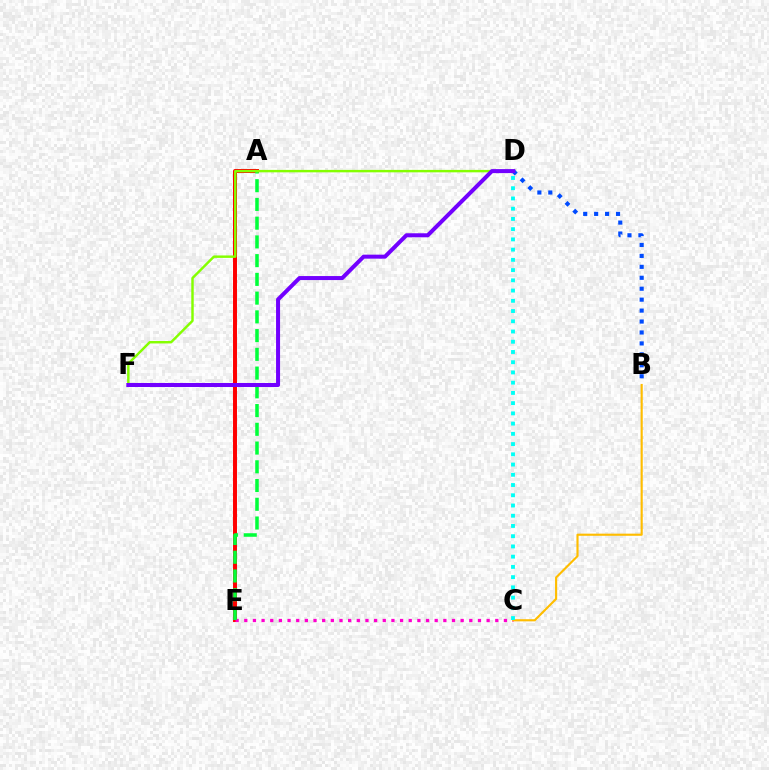{('A', 'E'): [{'color': '#ff0000', 'line_style': 'solid', 'thickness': 2.85}, {'color': '#00ff39', 'line_style': 'dashed', 'thickness': 2.55}], ('C', 'E'): [{'color': '#ff00cf', 'line_style': 'dotted', 'thickness': 2.35}], ('B', 'D'): [{'color': '#004bff', 'line_style': 'dotted', 'thickness': 2.97}], ('D', 'F'): [{'color': '#84ff00', 'line_style': 'solid', 'thickness': 1.76}, {'color': '#7200ff', 'line_style': 'solid', 'thickness': 2.89}], ('B', 'C'): [{'color': '#ffbd00', 'line_style': 'solid', 'thickness': 1.54}], ('C', 'D'): [{'color': '#00fff6', 'line_style': 'dotted', 'thickness': 2.78}]}